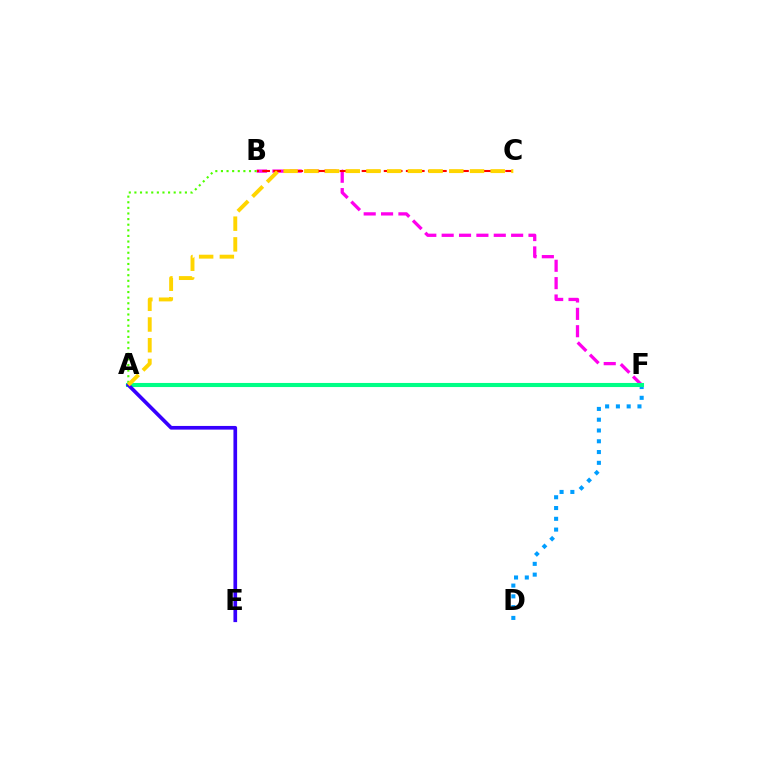{('B', 'F'): [{'color': '#ff00ed', 'line_style': 'dashed', 'thickness': 2.36}], ('B', 'C'): [{'color': '#ff0000', 'line_style': 'dashed', 'thickness': 1.5}], ('A', 'B'): [{'color': '#4fff00', 'line_style': 'dotted', 'thickness': 1.52}], ('D', 'F'): [{'color': '#009eff', 'line_style': 'dotted', 'thickness': 2.93}], ('A', 'F'): [{'color': '#00ff86', 'line_style': 'solid', 'thickness': 2.94}], ('A', 'E'): [{'color': '#3700ff', 'line_style': 'solid', 'thickness': 2.64}], ('A', 'C'): [{'color': '#ffd500', 'line_style': 'dashed', 'thickness': 2.81}]}